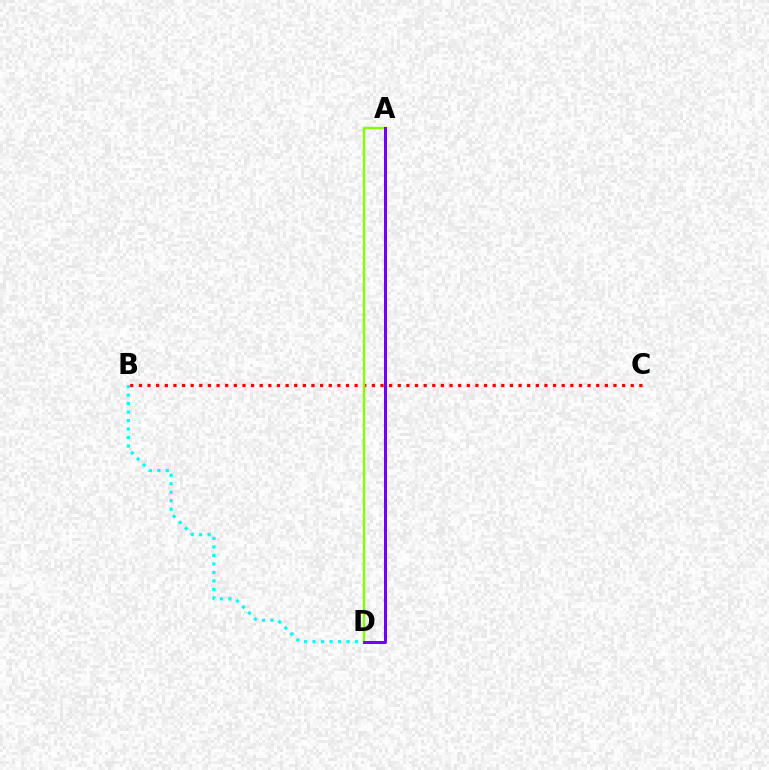{('B', 'C'): [{'color': '#ff0000', 'line_style': 'dotted', 'thickness': 2.34}], ('A', 'D'): [{'color': '#84ff00', 'line_style': 'solid', 'thickness': 1.72}, {'color': '#7200ff', 'line_style': 'solid', 'thickness': 2.18}], ('B', 'D'): [{'color': '#00fff6', 'line_style': 'dotted', 'thickness': 2.31}]}